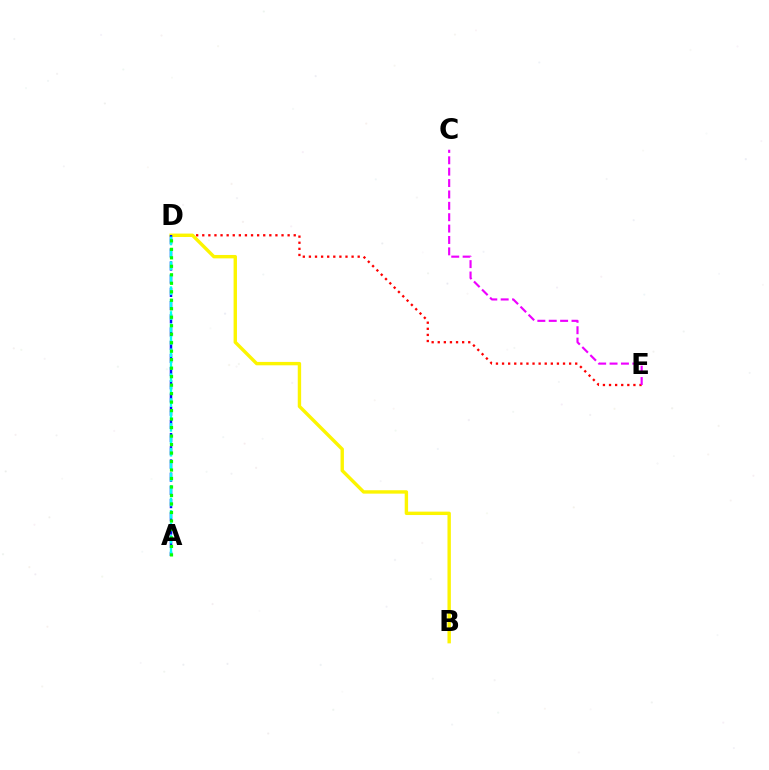{('D', 'E'): [{'color': '#ff0000', 'line_style': 'dotted', 'thickness': 1.66}], ('B', 'D'): [{'color': '#fcf500', 'line_style': 'solid', 'thickness': 2.44}], ('C', 'E'): [{'color': '#ee00ff', 'line_style': 'dashed', 'thickness': 1.55}], ('A', 'D'): [{'color': '#0010ff', 'line_style': 'dashed', 'thickness': 1.79}, {'color': '#00fff6', 'line_style': 'dashed', 'thickness': 1.69}, {'color': '#08ff00', 'line_style': 'dotted', 'thickness': 2.31}]}